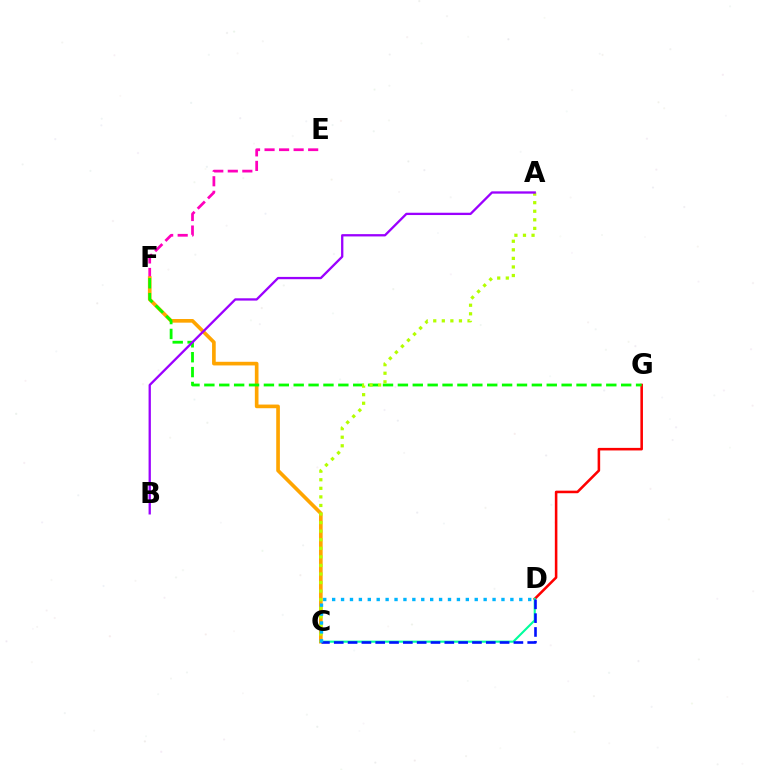{('D', 'G'): [{'color': '#ff0000', 'line_style': 'solid', 'thickness': 1.84}], ('E', 'F'): [{'color': '#ff00bd', 'line_style': 'dashed', 'thickness': 1.97}], ('C', 'F'): [{'color': '#ffa500', 'line_style': 'solid', 'thickness': 2.63}], ('F', 'G'): [{'color': '#08ff00', 'line_style': 'dashed', 'thickness': 2.02}], ('A', 'C'): [{'color': '#b3ff00', 'line_style': 'dotted', 'thickness': 2.33}], ('A', 'B'): [{'color': '#9b00ff', 'line_style': 'solid', 'thickness': 1.66}], ('C', 'D'): [{'color': '#00ff9d', 'line_style': 'solid', 'thickness': 1.52}, {'color': '#0010ff', 'line_style': 'dashed', 'thickness': 1.88}, {'color': '#00b5ff', 'line_style': 'dotted', 'thickness': 2.42}]}